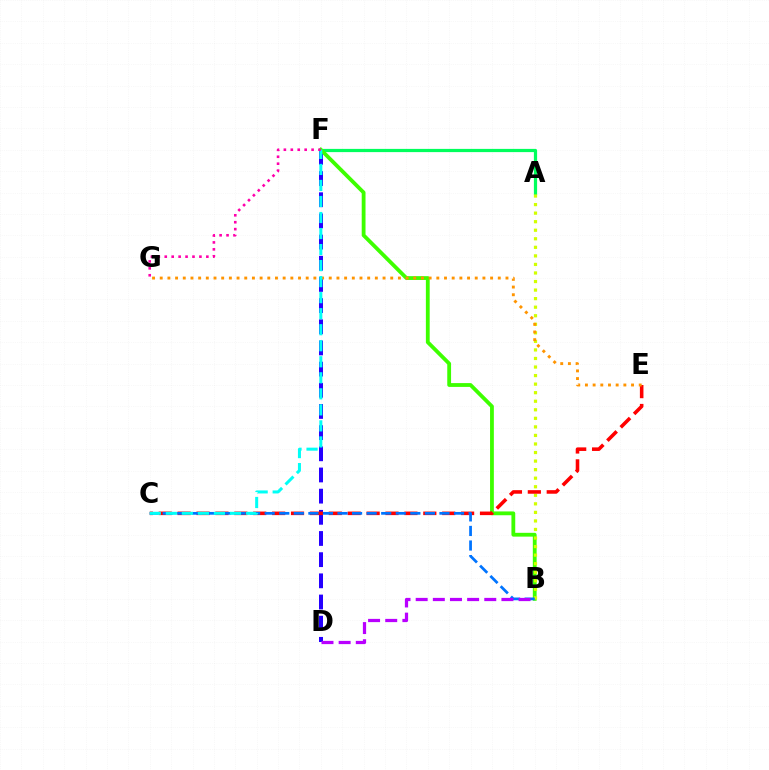{('A', 'F'): [{'color': '#00ff5c', 'line_style': 'solid', 'thickness': 2.32}], ('D', 'F'): [{'color': '#2500ff', 'line_style': 'dashed', 'thickness': 2.88}], ('B', 'F'): [{'color': '#3dff00', 'line_style': 'solid', 'thickness': 2.74}], ('A', 'B'): [{'color': '#d1ff00', 'line_style': 'dotted', 'thickness': 2.32}], ('C', 'E'): [{'color': '#ff0000', 'line_style': 'dashed', 'thickness': 2.57}], ('B', 'C'): [{'color': '#0074ff', 'line_style': 'dashed', 'thickness': 1.98}], ('E', 'G'): [{'color': '#ff9400', 'line_style': 'dotted', 'thickness': 2.09}], ('C', 'F'): [{'color': '#00fff6', 'line_style': 'dashed', 'thickness': 2.18}], ('F', 'G'): [{'color': '#ff00ac', 'line_style': 'dotted', 'thickness': 1.88}], ('B', 'D'): [{'color': '#b900ff', 'line_style': 'dashed', 'thickness': 2.33}]}